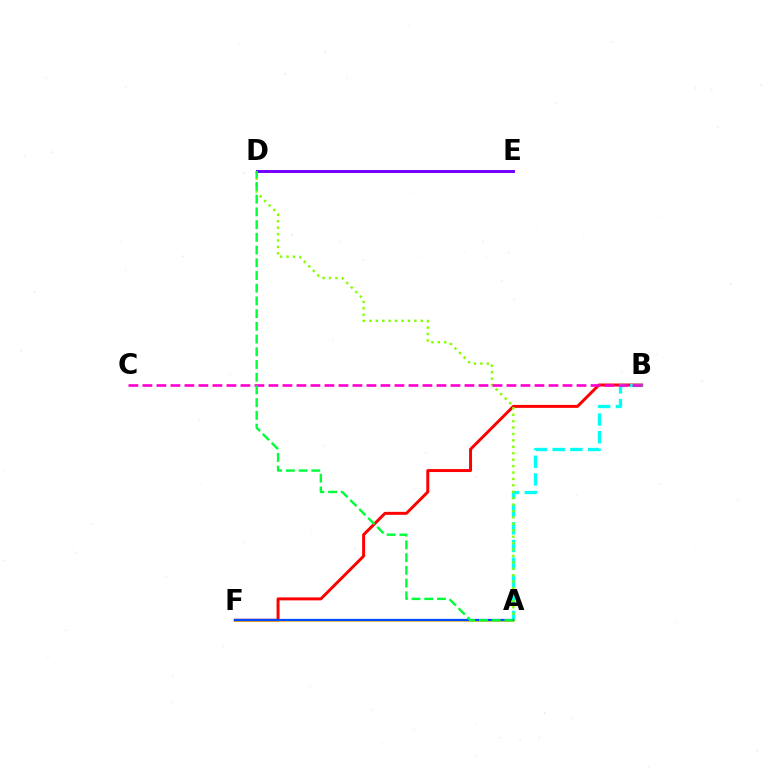{('B', 'F'): [{'color': '#ff0000', 'line_style': 'solid', 'thickness': 2.13}], ('A', 'F'): [{'color': '#ffbd00', 'line_style': 'solid', 'thickness': 1.84}, {'color': '#004bff', 'line_style': 'solid', 'thickness': 1.64}], ('A', 'B'): [{'color': '#00fff6', 'line_style': 'dashed', 'thickness': 2.41}], ('A', 'D'): [{'color': '#84ff00', 'line_style': 'dotted', 'thickness': 1.74}, {'color': '#00ff39', 'line_style': 'dashed', 'thickness': 1.73}], ('B', 'C'): [{'color': '#ff00cf', 'line_style': 'dashed', 'thickness': 1.9}], ('D', 'E'): [{'color': '#7200ff', 'line_style': 'solid', 'thickness': 2.12}]}